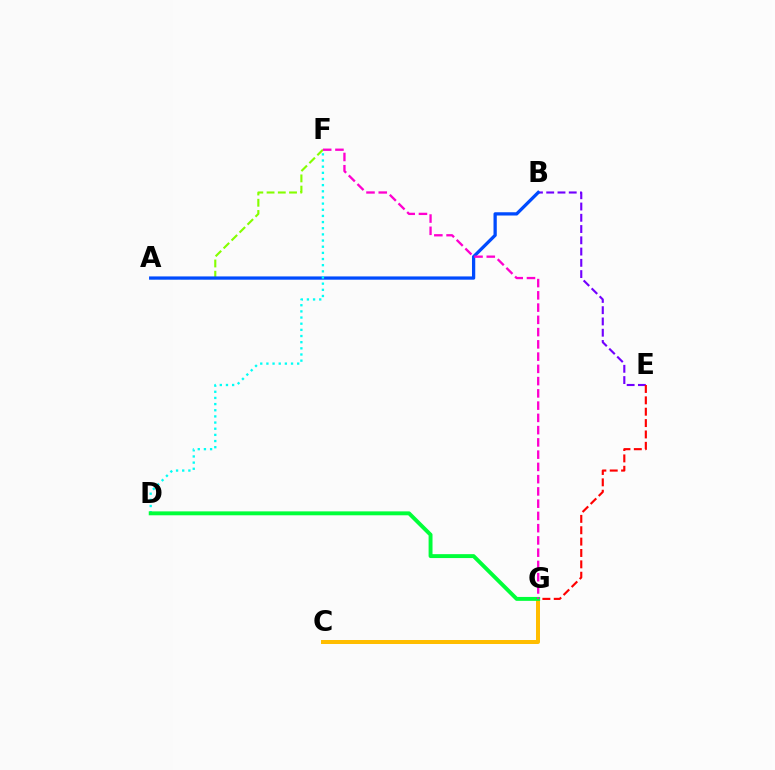{('B', 'E'): [{'color': '#7200ff', 'line_style': 'dashed', 'thickness': 1.53}], ('C', 'G'): [{'color': '#ffbd00', 'line_style': 'solid', 'thickness': 2.88}], ('A', 'F'): [{'color': '#84ff00', 'line_style': 'dashed', 'thickness': 1.53}], ('A', 'B'): [{'color': '#004bff', 'line_style': 'solid', 'thickness': 2.35}], ('E', 'G'): [{'color': '#ff0000', 'line_style': 'dashed', 'thickness': 1.54}], ('D', 'F'): [{'color': '#00fff6', 'line_style': 'dotted', 'thickness': 1.67}], ('D', 'G'): [{'color': '#00ff39', 'line_style': 'solid', 'thickness': 2.82}], ('F', 'G'): [{'color': '#ff00cf', 'line_style': 'dashed', 'thickness': 1.66}]}